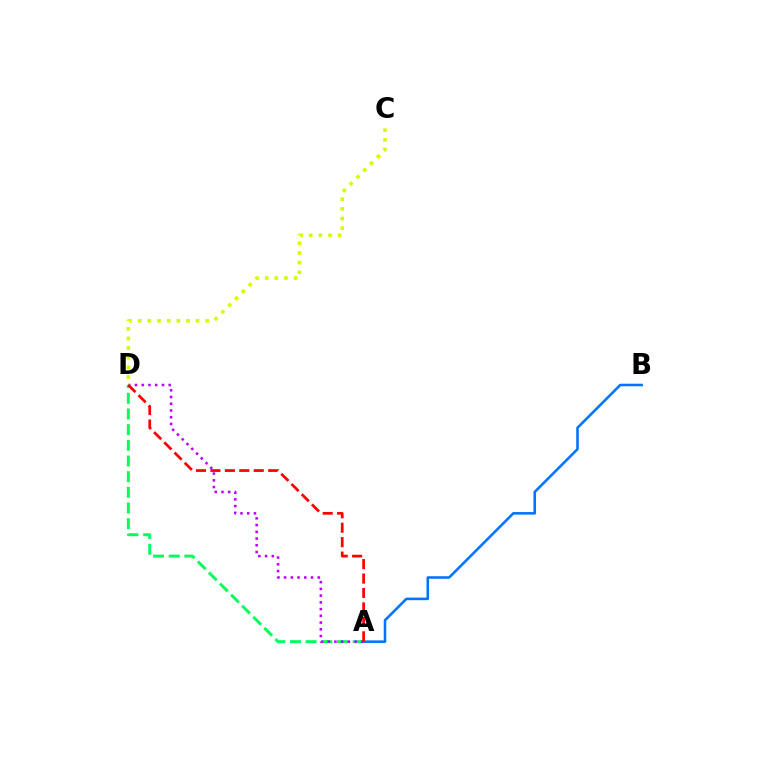{('A', 'D'): [{'color': '#00ff5c', 'line_style': 'dashed', 'thickness': 2.13}, {'color': '#b900ff', 'line_style': 'dotted', 'thickness': 1.83}, {'color': '#ff0000', 'line_style': 'dashed', 'thickness': 1.96}], ('A', 'B'): [{'color': '#0074ff', 'line_style': 'solid', 'thickness': 1.85}], ('C', 'D'): [{'color': '#d1ff00', 'line_style': 'dotted', 'thickness': 2.62}]}